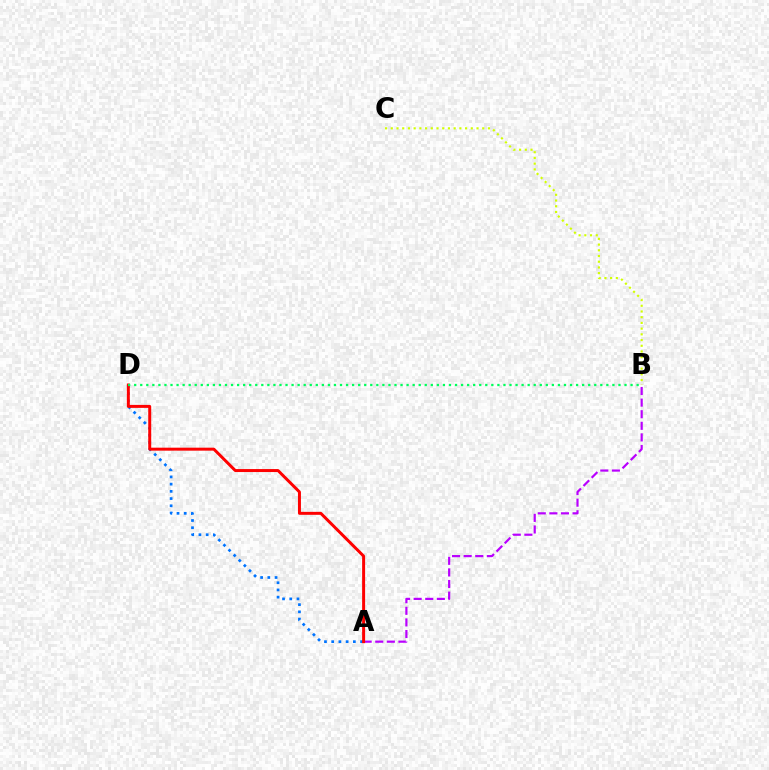{('A', 'D'): [{'color': '#0074ff', 'line_style': 'dotted', 'thickness': 1.96}, {'color': '#ff0000', 'line_style': 'solid', 'thickness': 2.14}], ('A', 'B'): [{'color': '#b900ff', 'line_style': 'dashed', 'thickness': 1.58}], ('B', 'C'): [{'color': '#d1ff00', 'line_style': 'dotted', 'thickness': 1.55}], ('B', 'D'): [{'color': '#00ff5c', 'line_style': 'dotted', 'thickness': 1.64}]}